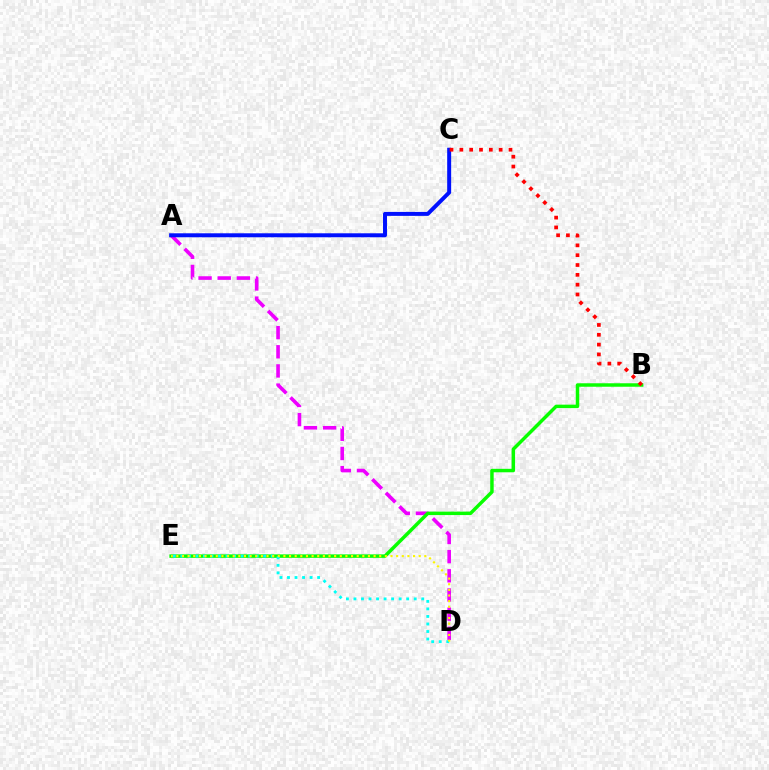{('A', 'D'): [{'color': '#ee00ff', 'line_style': 'dashed', 'thickness': 2.6}], ('B', 'E'): [{'color': '#08ff00', 'line_style': 'solid', 'thickness': 2.49}], ('A', 'C'): [{'color': '#0010ff', 'line_style': 'solid', 'thickness': 2.86}], ('D', 'E'): [{'color': '#00fff6', 'line_style': 'dotted', 'thickness': 2.05}, {'color': '#fcf500', 'line_style': 'dotted', 'thickness': 1.53}], ('B', 'C'): [{'color': '#ff0000', 'line_style': 'dotted', 'thickness': 2.67}]}